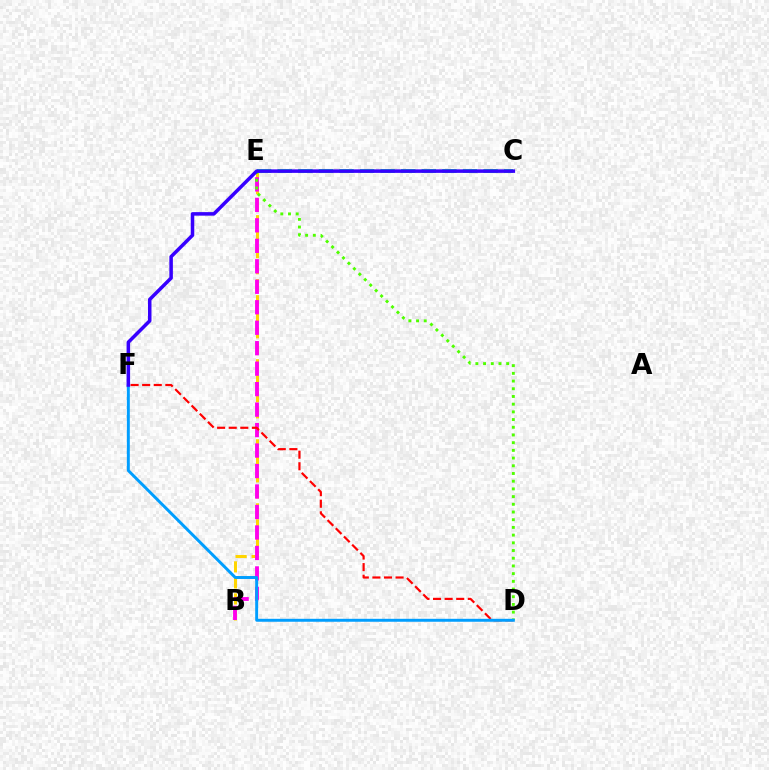{('B', 'E'): [{'color': '#ffd500', 'line_style': 'dashed', 'thickness': 2.17}, {'color': '#ff00ed', 'line_style': 'dashed', 'thickness': 2.78}], ('C', 'E'): [{'color': '#00ff86', 'line_style': 'dashed', 'thickness': 2.8}], ('D', 'E'): [{'color': '#4fff00', 'line_style': 'dotted', 'thickness': 2.09}], ('D', 'F'): [{'color': '#ff0000', 'line_style': 'dashed', 'thickness': 1.57}, {'color': '#009eff', 'line_style': 'solid', 'thickness': 2.12}], ('C', 'F'): [{'color': '#3700ff', 'line_style': 'solid', 'thickness': 2.54}]}